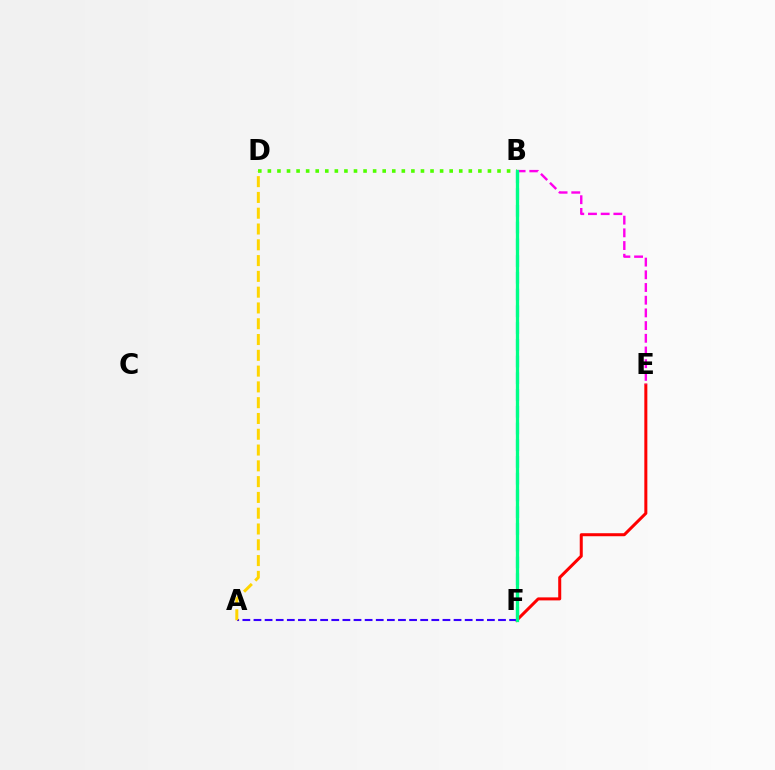{('B', 'F'): [{'color': '#009eff', 'line_style': 'dashed', 'thickness': 2.27}, {'color': '#00ff86', 'line_style': 'solid', 'thickness': 2.36}], ('B', 'D'): [{'color': '#4fff00', 'line_style': 'dotted', 'thickness': 2.6}], ('E', 'F'): [{'color': '#ff0000', 'line_style': 'solid', 'thickness': 2.17}], ('B', 'E'): [{'color': '#ff00ed', 'line_style': 'dashed', 'thickness': 1.72}], ('A', 'F'): [{'color': '#3700ff', 'line_style': 'dashed', 'thickness': 1.51}], ('A', 'D'): [{'color': '#ffd500', 'line_style': 'dashed', 'thickness': 2.14}]}